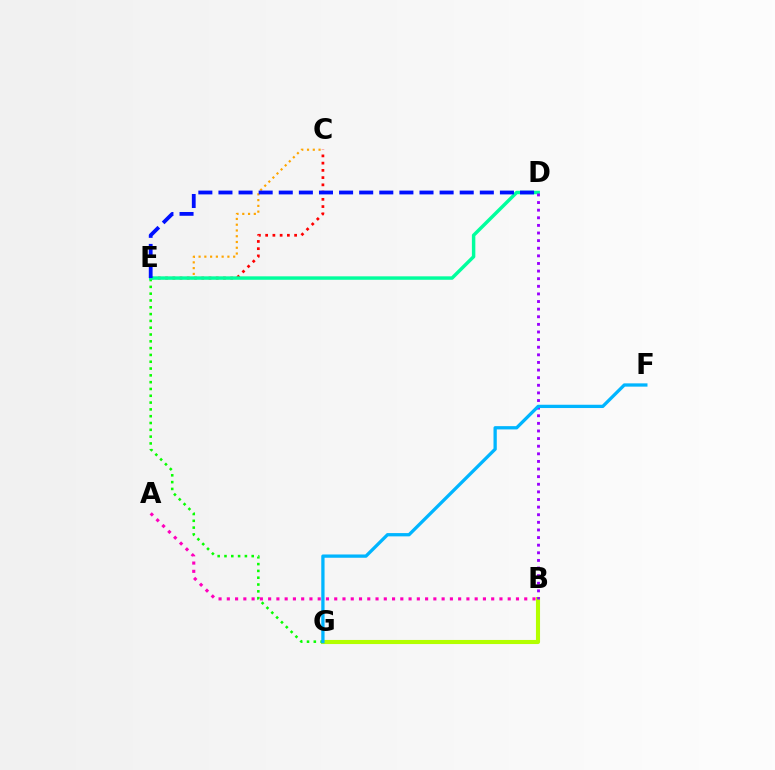{('B', 'G'): [{'color': '#b3ff00', 'line_style': 'solid', 'thickness': 2.95}], ('C', 'E'): [{'color': '#ff0000', 'line_style': 'dotted', 'thickness': 1.97}, {'color': '#ffa500', 'line_style': 'dotted', 'thickness': 1.57}], ('E', 'G'): [{'color': '#08ff00', 'line_style': 'dotted', 'thickness': 1.85}], ('A', 'B'): [{'color': '#ff00bd', 'line_style': 'dotted', 'thickness': 2.24}], ('D', 'E'): [{'color': '#00ff9d', 'line_style': 'solid', 'thickness': 2.48}, {'color': '#0010ff', 'line_style': 'dashed', 'thickness': 2.73}], ('B', 'D'): [{'color': '#9b00ff', 'line_style': 'dotted', 'thickness': 2.07}], ('F', 'G'): [{'color': '#00b5ff', 'line_style': 'solid', 'thickness': 2.36}]}